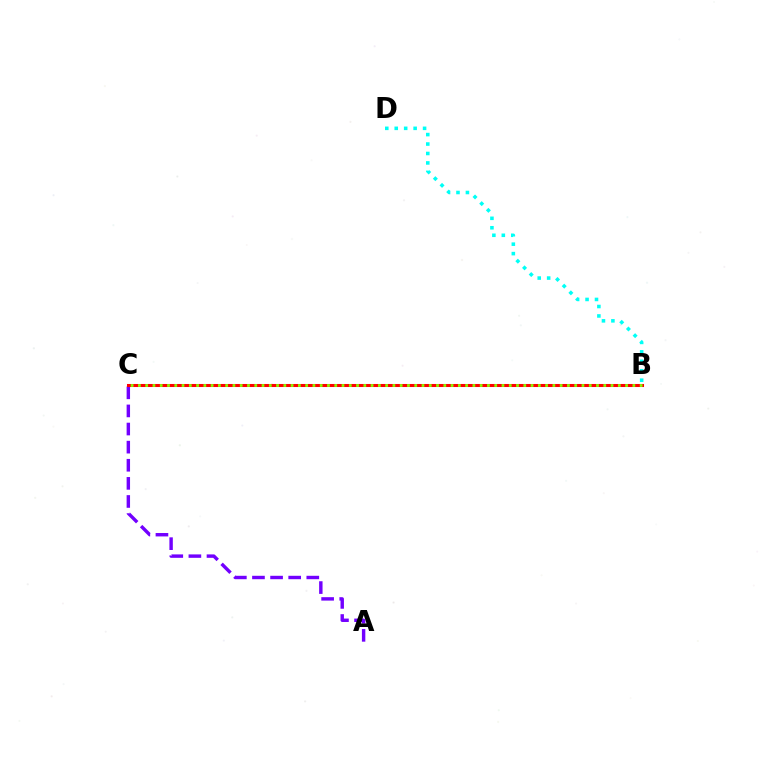{('A', 'C'): [{'color': '#7200ff', 'line_style': 'dashed', 'thickness': 2.46}], ('B', 'C'): [{'color': '#ff0000', 'line_style': 'solid', 'thickness': 2.2}, {'color': '#84ff00', 'line_style': 'dotted', 'thickness': 1.98}], ('B', 'D'): [{'color': '#00fff6', 'line_style': 'dotted', 'thickness': 2.57}]}